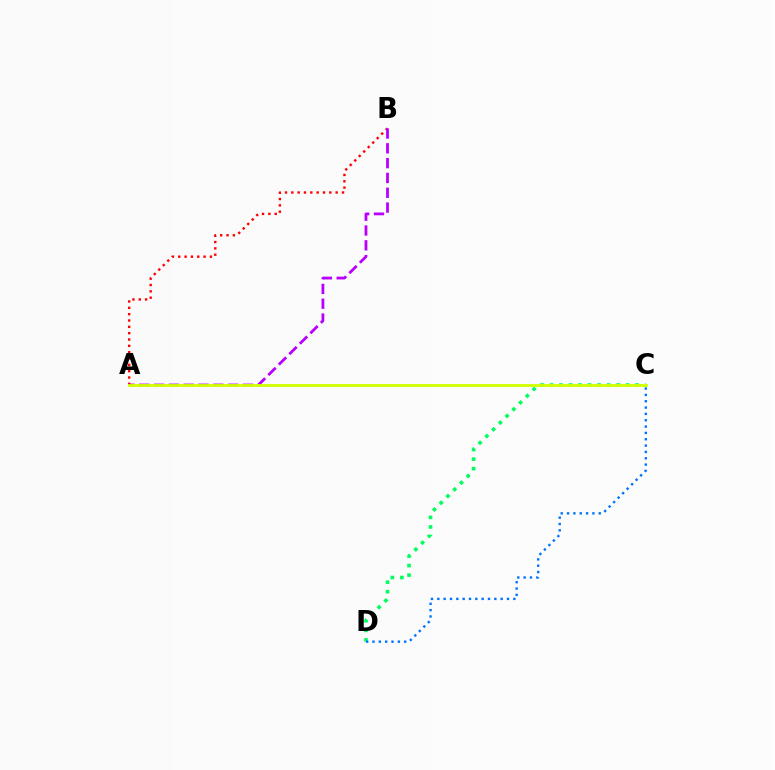{('A', 'B'): [{'color': '#ff0000', 'line_style': 'dotted', 'thickness': 1.72}, {'color': '#b900ff', 'line_style': 'dashed', 'thickness': 2.01}], ('C', 'D'): [{'color': '#00ff5c', 'line_style': 'dotted', 'thickness': 2.59}, {'color': '#0074ff', 'line_style': 'dotted', 'thickness': 1.72}], ('A', 'C'): [{'color': '#d1ff00', 'line_style': 'solid', 'thickness': 2.03}]}